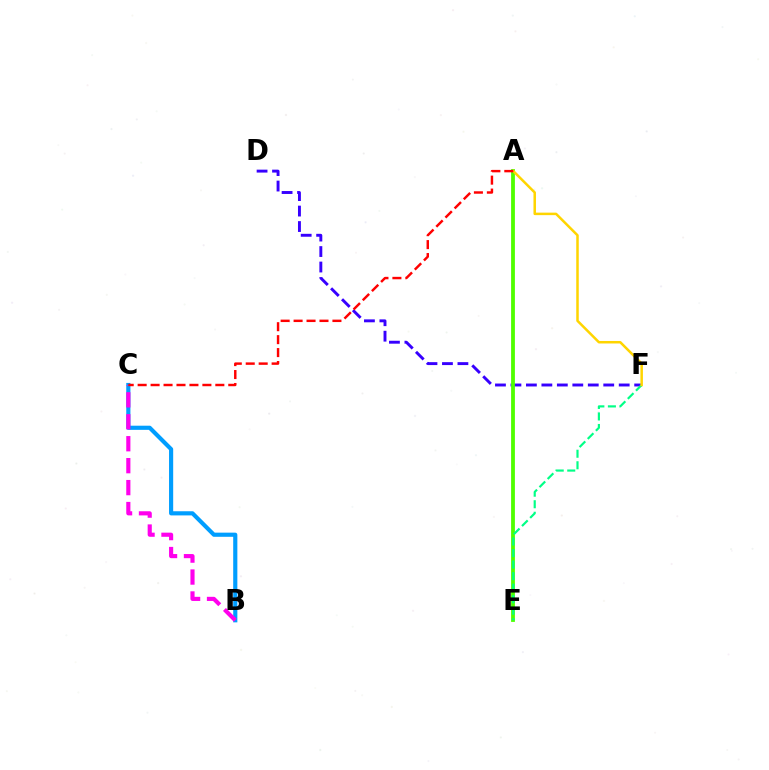{('D', 'F'): [{'color': '#3700ff', 'line_style': 'dashed', 'thickness': 2.1}], ('A', 'E'): [{'color': '#4fff00', 'line_style': 'solid', 'thickness': 2.74}], ('E', 'F'): [{'color': '#00ff86', 'line_style': 'dashed', 'thickness': 1.57}], ('B', 'C'): [{'color': '#009eff', 'line_style': 'solid', 'thickness': 2.99}, {'color': '#ff00ed', 'line_style': 'dashed', 'thickness': 2.98}], ('A', 'F'): [{'color': '#ffd500', 'line_style': 'solid', 'thickness': 1.8}], ('A', 'C'): [{'color': '#ff0000', 'line_style': 'dashed', 'thickness': 1.76}]}